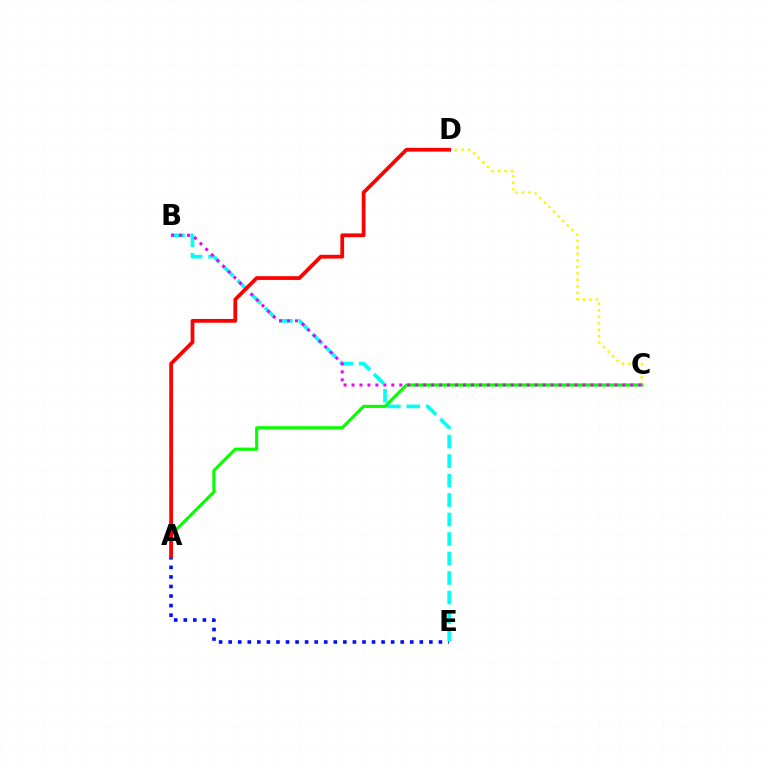{('C', 'D'): [{'color': '#fcf500', 'line_style': 'dotted', 'thickness': 1.76}], ('A', 'E'): [{'color': '#0010ff', 'line_style': 'dotted', 'thickness': 2.6}], ('A', 'C'): [{'color': '#08ff00', 'line_style': 'solid', 'thickness': 2.25}], ('B', 'E'): [{'color': '#00fff6', 'line_style': 'dashed', 'thickness': 2.65}], ('B', 'C'): [{'color': '#ee00ff', 'line_style': 'dotted', 'thickness': 2.16}], ('A', 'D'): [{'color': '#ff0000', 'line_style': 'solid', 'thickness': 2.71}]}